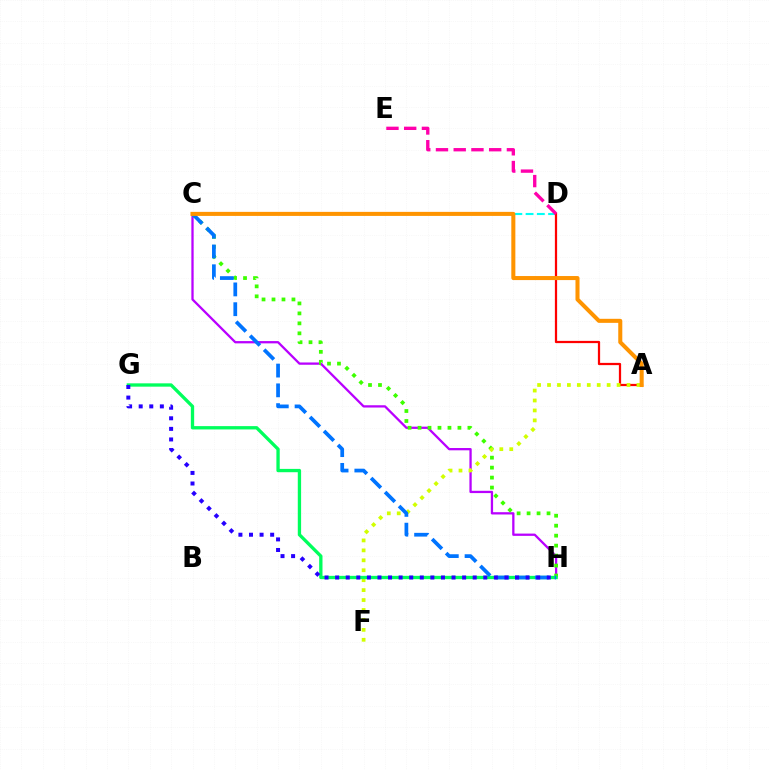{('C', 'D'): [{'color': '#00fff6', 'line_style': 'dashed', 'thickness': 1.53}], ('C', 'H'): [{'color': '#b900ff', 'line_style': 'solid', 'thickness': 1.64}, {'color': '#3dff00', 'line_style': 'dotted', 'thickness': 2.71}, {'color': '#0074ff', 'line_style': 'dashed', 'thickness': 2.69}], ('A', 'D'): [{'color': '#ff0000', 'line_style': 'solid', 'thickness': 1.61}], ('D', 'E'): [{'color': '#ff00ac', 'line_style': 'dashed', 'thickness': 2.41}], ('A', 'F'): [{'color': '#d1ff00', 'line_style': 'dotted', 'thickness': 2.7}], ('G', 'H'): [{'color': '#00ff5c', 'line_style': 'solid', 'thickness': 2.39}, {'color': '#2500ff', 'line_style': 'dotted', 'thickness': 2.88}], ('A', 'C'): [{'color': '#ff9400', 'line_style': 'solid', 'thickness': 2.91}]}